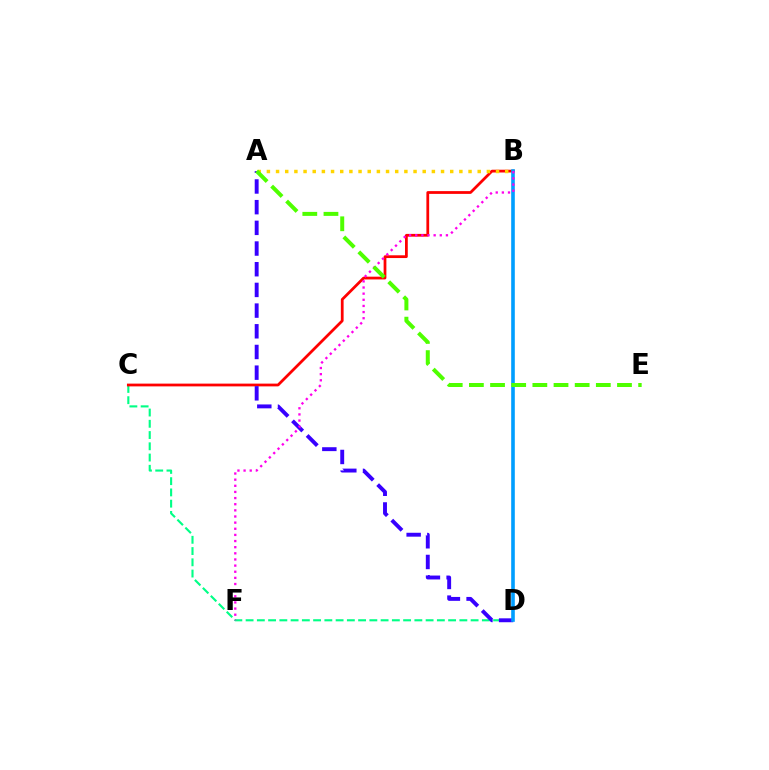{('C', 'D'): [{'color': '#00ff86', 'line_style': 'dashed', 'thickness': 1.53}], ('B', 'C'): [{'color': '#ff0000', 'line_style': 'solid', 'thickness': 1.99}], ('A', 'B'): [{'color': '#ffd500', 'line_style': 'dotted', 'thickness': 2.49}], ('A', 'D'): [{'color': '#3700ff', 'line_style': 'dashed', 'thickness': 2.81}], ('B', 'D'): [{'color': '#009eff', 'line_style': 'solid', 'thickness': 2.6}], ('B', 'F'): [{'color': '#ff00ed', 'line_style': 'dotted', 'thickness': 1.67}], ('A', 'E'): [{'color': '#4fff00', 'line_style': 'dashed', 'thickness': 2.87}]}